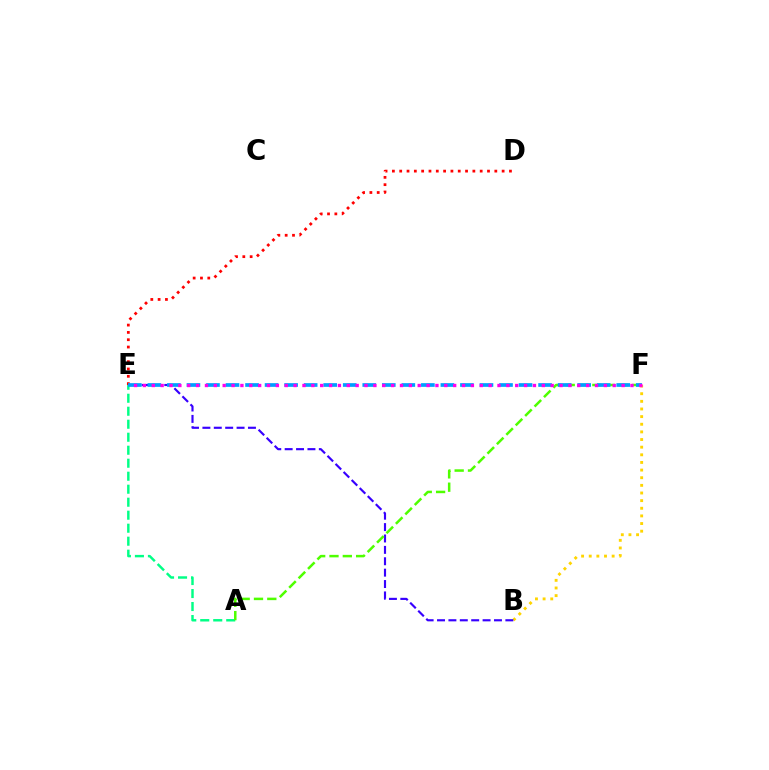{('B', 'F'): [{'color': '#ffd500', 'line_style': 'dotted', 'thickness': 2.08}], ('B', 'E'): [{'color': '#3700ff', 'line_style': 'dashed', 'thickness': 1.55}], ('A', 'E'): [{'color': '#00ff86', 'line_style': 'dashed', 'thickness': 1.77}], ('A', 'F'): [{'color': '#4fff00', 'line_style': 'dashed', 'thickness': 1.81}], ('D', 'E'): [{'color': '#ff0000', 'line_style': 'dotted', 'thickness': 1.99}], ('E', 'F'): [{'color': '#009eff', 'line_style': 'dashed', 'thickness': 2.65}, {'color': '#ff00ed', 'line_style': 'dotted', 'thickness': 2.41}]}